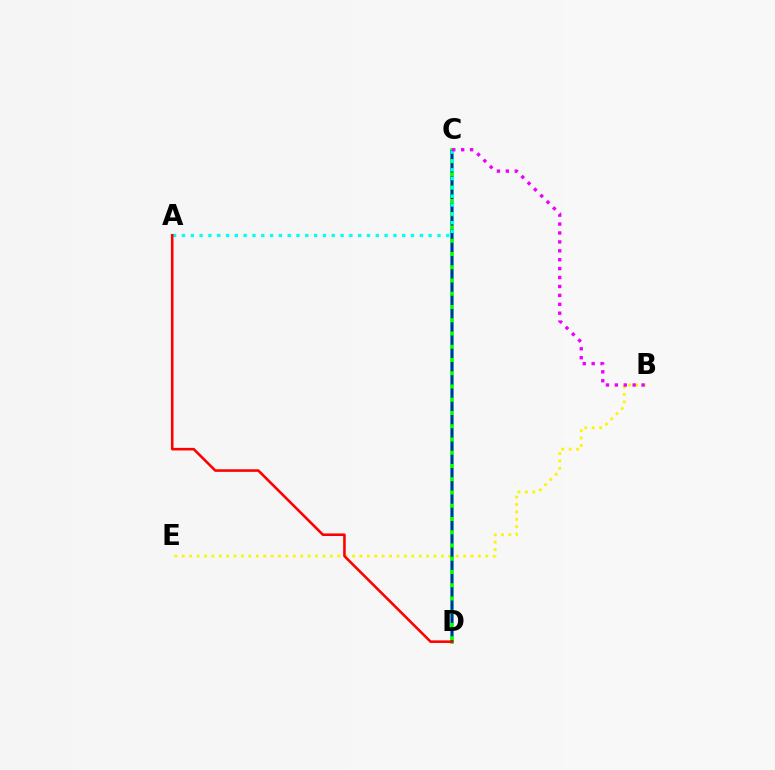{('B', 'E'): [{'color': '#fcf500', 'line_style': 'dotted', 'thickness': 2.01}], ('C', 'D'): [{'color': '#08ff00', 'line_style': 'solid', 'thickness': 2.68}, {'color': '#0010ff', 'line_style': 'dashed', 'thickness': 1.8}], ('A', 'C'): [{'color': '#00fff6', 'line_style': 'dotted', 'thickness': 2.39}], ('B', 'C'): [{'color': '#ee00ff', 'line_style': 'dotted', 'thickness': 2.42}], ('A', 'D'): [{'color': '#ff0000', 'line_style': 'solid', 'thickness': 1.86}]}